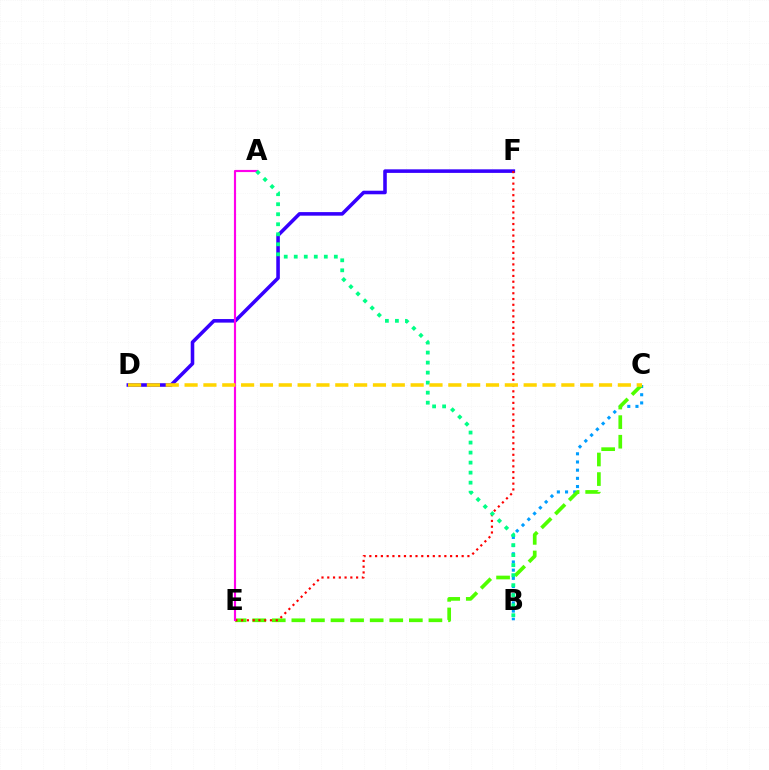{('B', 'C'): [{'color': '#009eff', 'line_style': 'dotted', 'thickness': 2.22}], ('D', 'F'): [{'color': '#3700ff', 'line_style': 'solid', 'thickness': 2.57}], ('C', 'E'): [{'color': '#4fff00', 'line_style': 'dashed', 'thickness': 2.66}], ('E', 'F'): [{'color': '#ff0000', 'line_style': 'dotted', 'thickness': 1.57}], ('A', 'E'): [{'color': '#ff00ed', 'line_style': 'solid', 'thickness': 1.55}], ('A', 'B'): [{'color': '#00ff86', 'line_style': 'dotted', 'thickness': 2.72}], ('C', 'D'): [{'color': '#ffd500', 'line_style': 'dashed', 'thickness': 2.56}]}